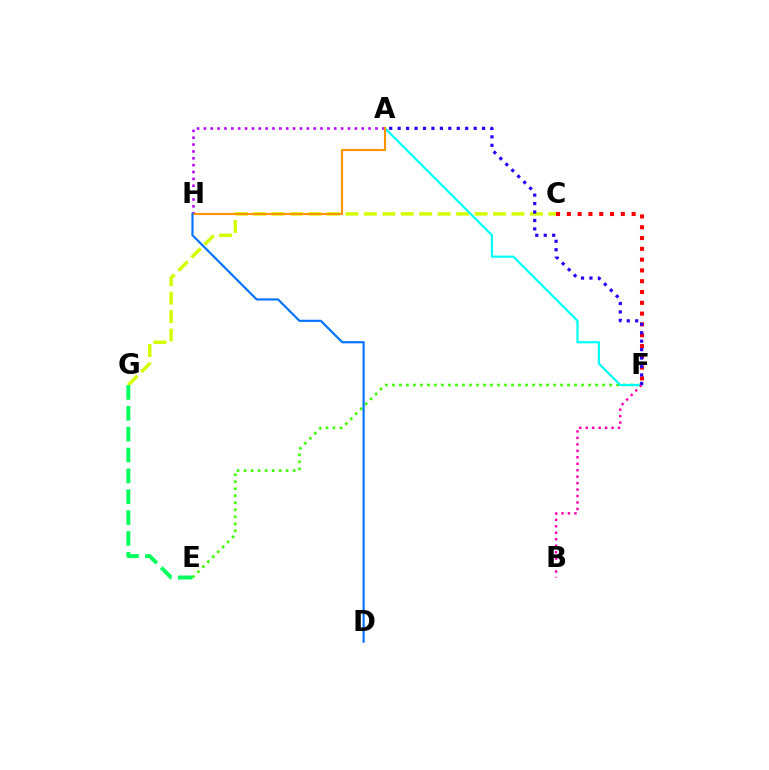{('E', 'F'): [{'color': '#3dff00', 'line_style': 'dotted', 'thickness': 1.9}], ('A', 'H'): [{'color': '#b900ff', 'line_style': 'dotted', 'thickness': 1.86}, {'color': '#ff9400', 'line_style': 'solid', 'thickness': 1.54}], ('C', 'G'): [{'color': '#d1ff00', 'line_style': 'dashed', 'thickness': 2.51}], ('E', 'G'): [{'color': '#00ff5c', 'line_style': 'dashed', 'thickness': 2.83}], ('A', 'F'): [{'color': '#00fff6', 'line_style': 'solid', 'thickness': 1.6}, {'color': '#2500ff', 'line_style': 'dotted', 'thickness': 2.29}], ('D', 'H'): [{'color': '#0074ff', 'line_style': 'solid', 'thickness': 1.56}], ('B', 'F'): [{'color': '#ff00ac', 'line_style': 'dotted', 'thickness': 1.75}], ('C', 'F'): [{'color': '#ff0000', 'line_style': 'dotted', 'thickness': 2.93}]}